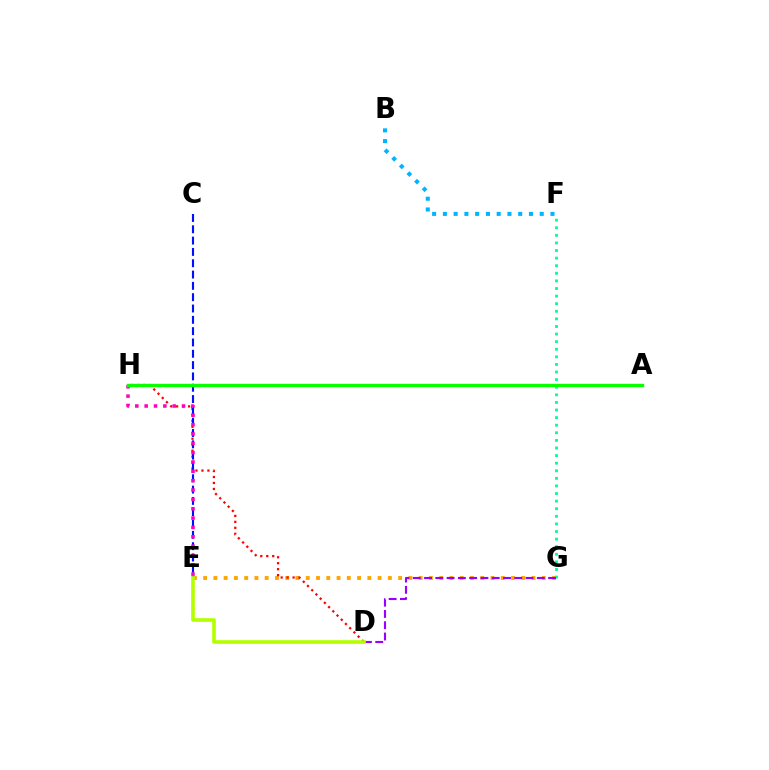{('B', 'F'): [{'color': '#00b5ff', 'line_style': 'dotted', 'thickness': 2.92}], ('E', 'G'): [{'color': '#ffa500', 'line_style': 'dotted', 'thickness': 2.79}], ('D', 'H'): [{'color': '#ff0000', 'line_style': 'dotted', 'thickness': 1.62}], ('F', 'G'): [{'color': '#00ff9d', 'line_style': 'dotted', 'thickness': 2.06}], ('C', 'E'): [{'color': '#0010ff', 'line_style': 'dashed', 'thickness': 1.54}], ('E', 'H'): [{'color': '#ff00bd', 'line_style': 'dotted', 'thickness': 2.54}], ('D', 'G'): [{'color': '#9b00ff', 'line_style': 'dashed', 'thickness': 1.53}], ('A', 'H'): [{'color': '#08ff00', 'line_style': 'solid', 'thickness': 2.42}], ('D', 'E'): [{'color': '#b3ff00', 'line_style': 'solid', 'thickness': 2.61}]}